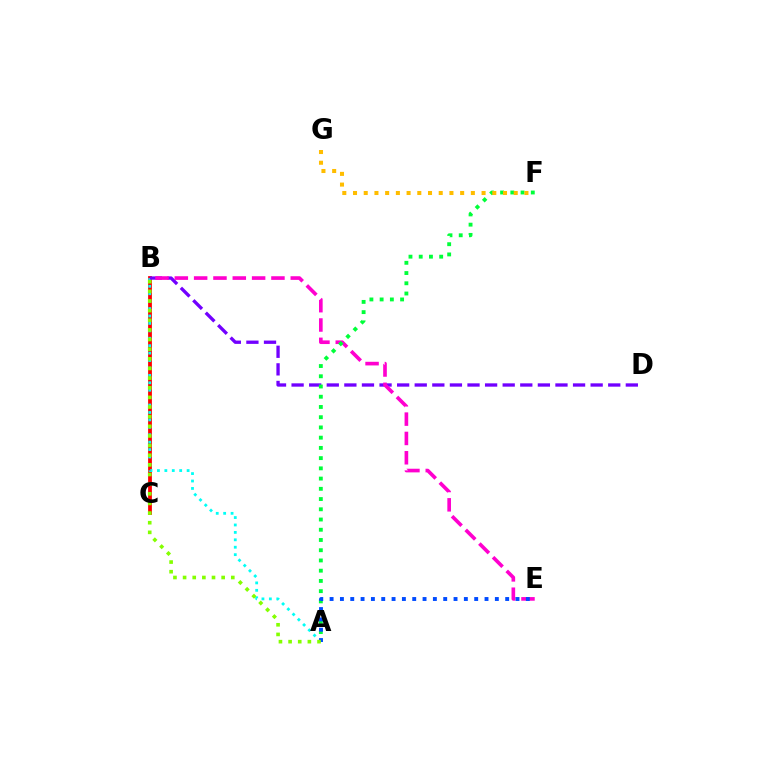{('B', 'C'): [{'color': '#ff0000', 'line_style': 'solid', 'thickness': 2.73}], ('A', 'B'): [{'color': '#00fff6', 'line_style': 'dotted', 'thickness': 2.02}, {'color': '#84ff00', 'line_style': 'dotted', 'thickness': 2.62}], ('B', 'D'): [{'color': '#7200ff', 'line_style': 'dashed', 'thickness': 2.39}], ('B', 'E'): [{'color': '#ff00cf', 'line_style': 'dashed', 'thickness': 2.63}], ('A', 'F'): [{'color': '#00ff39', 'line_style': 'dotted', 'thickness': 2.78}], ('F', 'G'): [{'color': '#ffbd00', 'line_style': 'dotted', 'thickness': 2.91}], ('A', 'E'): [{'color': '#004bff', 'line_style': 'dotted', 'thickness': 2.81}]}